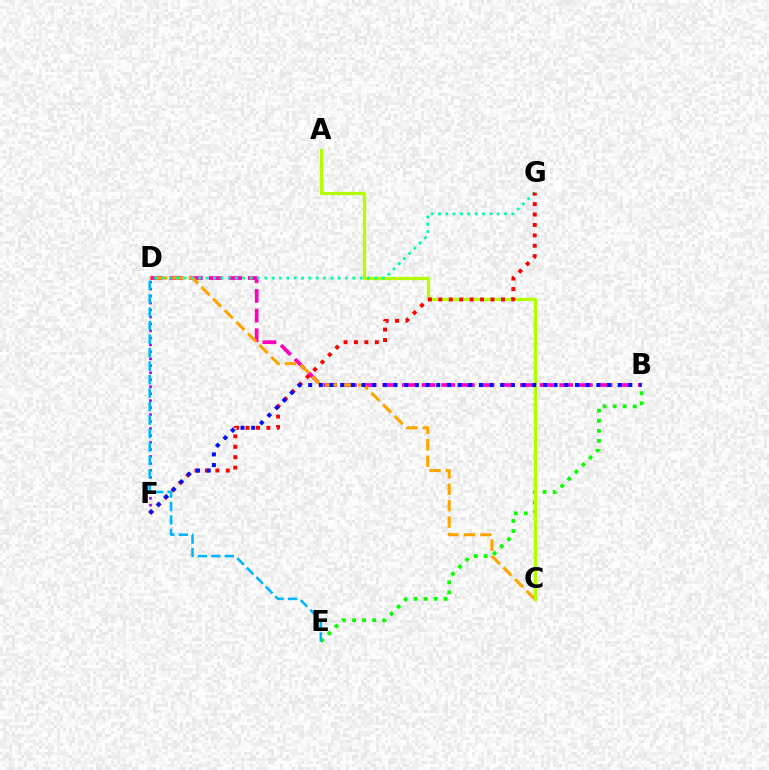{('B', 'E'): [{'color': '#08ff00', 'line_style': 'dotted', 'thickness': 2.73}], ('B', 'D'): [{'color': '#ff00bd', 'line_style': 'dashed', 'thickness': 2.67}], ('D', 'F'): [{'color': '#9b00ff', 'line_style': 'dotted', 'thickness': 1.89}], ('C', 'D'): [{'color': '#ffa500', 'line_style': 'dashed', 'thickness': 2.23}], ('A', 'C'): [{'color': '#b3ff00', 'line_style': 'solid', 'thickness': 2.36}], ('D', 'G'): [{'color': '#00ff9d', 'line_style': 'dotted', 'thickness': 1.99}], ('F', 'G'): [{'color': '#ff0000', 'line_style': 'dotted', 'thickness': 2.83}], ('B', 'F'): [{'color': '#0010ff', 'line_style': 'dotted', 'thickness': 2.9}], ('D', 'E'): [{'color': '#00b5ff', 'line_style': 'dashed', 'thickness': 1.83}]}